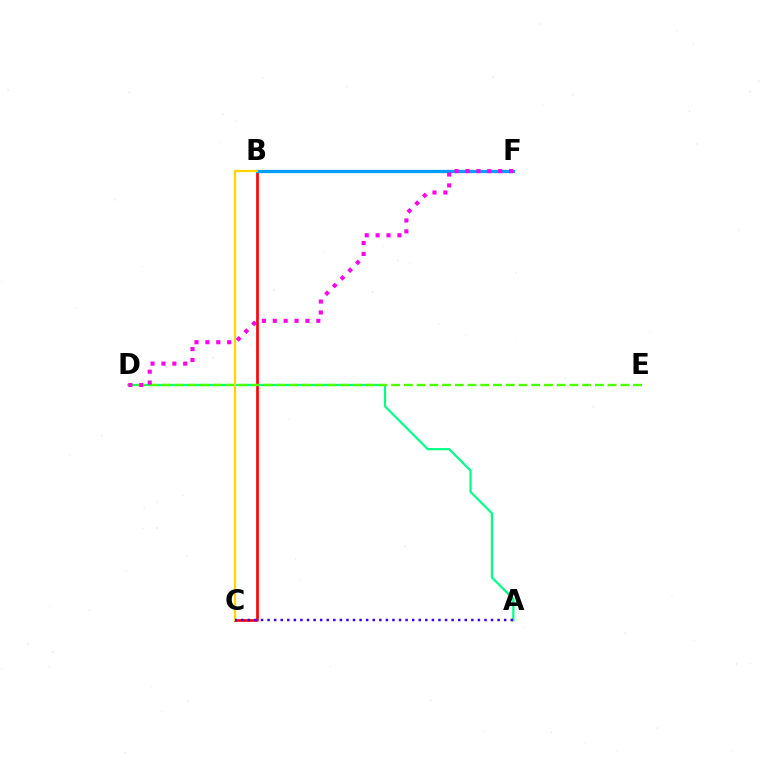{('A', 'D'): [{'color': '#00ff86', 'line_style': 'solid', 'thickness': 1.6}], ('B', 'C'): [{'color': '#ff0000', 'line_style': 'solid', 'thickness': 1.91}, {'color': '#ffd500', 'line_style': 'solid', 'thickness': 1.63}], ('D', 'E'): [{'color': '#4fff00', 'line_style': 'dashed', 'thickness': 1.73}], ('B', 'F'): [{'color': '#009eff', 'line_style': 'solid', 'thickness': 2.36}], ('D', 'F'): [{'color': '#ff00ed', 'line_style': 'dotted', 'thickness': 2.96}], ('A', 'C'): [{'color': '#3700ff', 'line_style': 'dotted', 'thickness': 1.79}]}